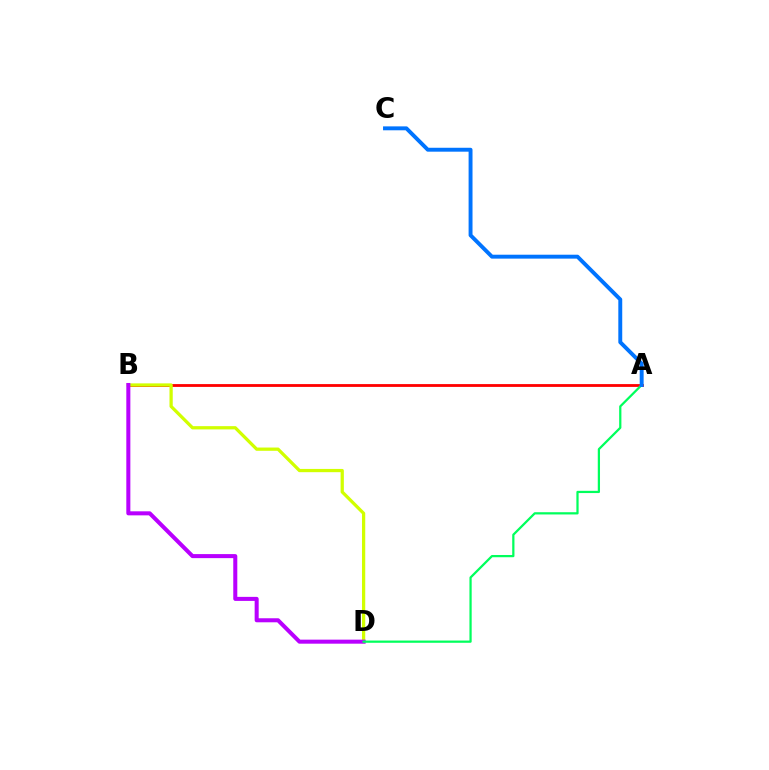{('A', 'B'): [{'color': '#ff0000', 'line_style': 'solid', 'thickness': 2.02}], ('B', 'D'): [{'color': '#d1ff00', 'line_style': 'solid', 'thickness': 2.35}, {'color': '#b900ff', 'line_style': 'solid', 'thickness': 2.9}], ('A', 'D'): [{'color': '#00ff5c', 'line_style': 'solid', 'thickness': 1.61}], ('A', 'C'): [{'color': '#0074ff', 'line_style': 'solid', 'thickness': 2.82}]}